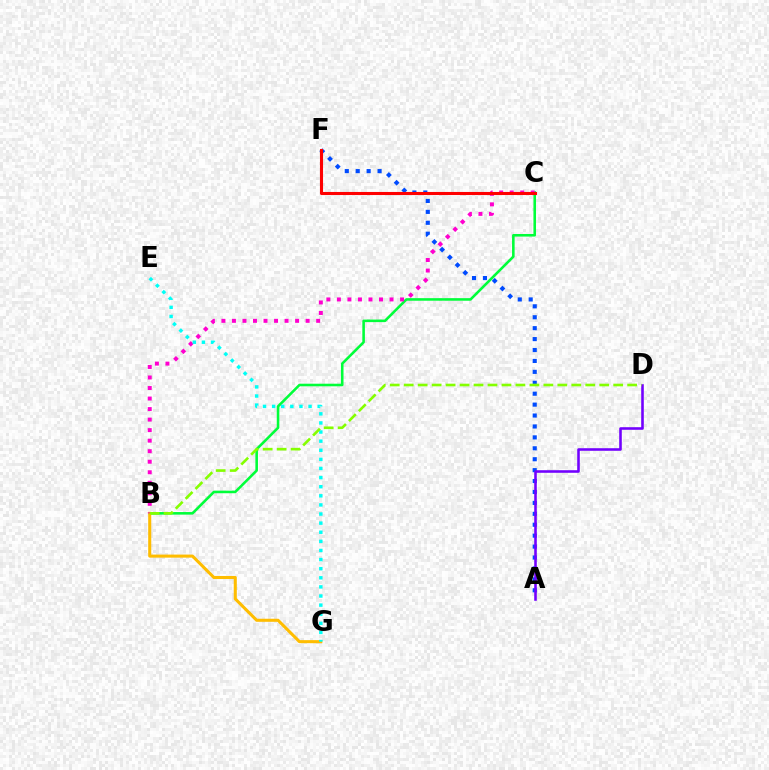{('A', 'F'): [{'color': '#004bff', 'line_style': 'dotted', 'thickness': 2.97}], ('A', 'D'): [{'color': '#7200ff', 'line_style': 'solid', 'thickness': 1.86}], ('B', 'C'): [{'color': '#00ff39', 'line_style': 'solid', 'thickness': 1.86}, {'color': '#ff00cf', 'line_style': 'dotted', 'thickness': 2.86}], ('B', 'G'): [{'color': '#ffbd00', 'line_style': 'solid', 'thickness': 2.2}], ('C', 'F'): [{'color': '#ff0000', 'line_style': 'solid', 'thickness': 2.22}], ('E', 'G'): [{'color': '#00fff6', 'line_style': 'dotted', 'thickness': 2.47}], ('B', 'D'): [{'color': '#84ff00', 'line_style': 'dashed', 'thickness': 1.9}]}